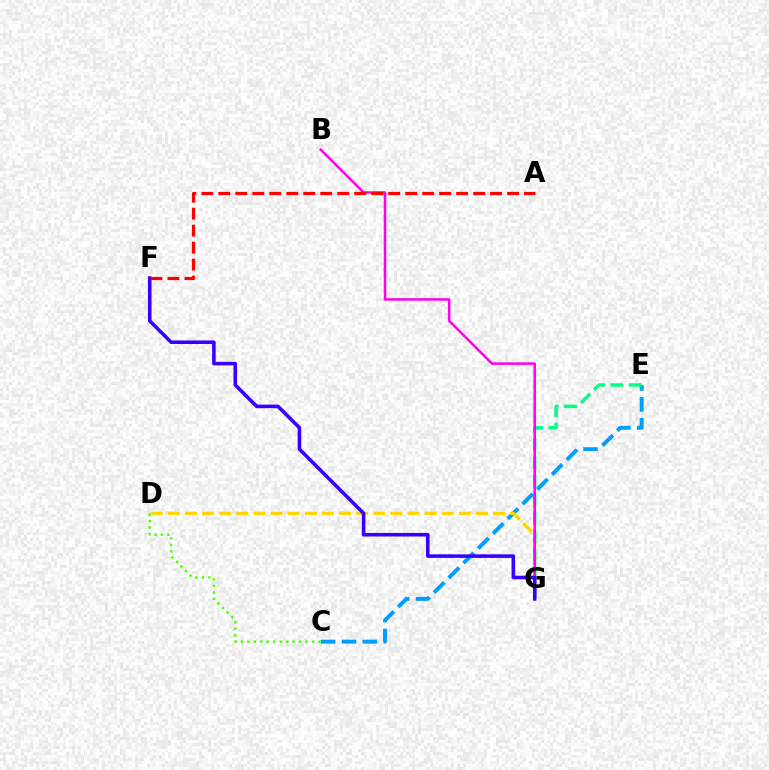{('C', 'E'): [{'color': '#009eff', 'line_style': 'dashed', 'thickness': 2.83}], ('D', 'G'): [{'color': '#ffd500', 'line_style': 'dashed', 'thickness': 2.33}], ('E', 'G'): [{'color': '#00ff86', 'line_style': 'dashed', 'thickness': 2.5}], ('B', 'G'): [{'color': '#ff00ed', 'line_style': 'solid', 'thickness': 1.81}], ('F', 'G'): [{'color': '#3700ff', 'line_style': 'solid', 'thickness': 2.56}], ('A', 'F'): [{'color': '#ff0000', 'line_style': 'dashed', 'thickness': 2.31}], ('C', 'D'): [{'color': '#4fff00', 'line_style': 'dotted', 'thickness': 1.76}]}